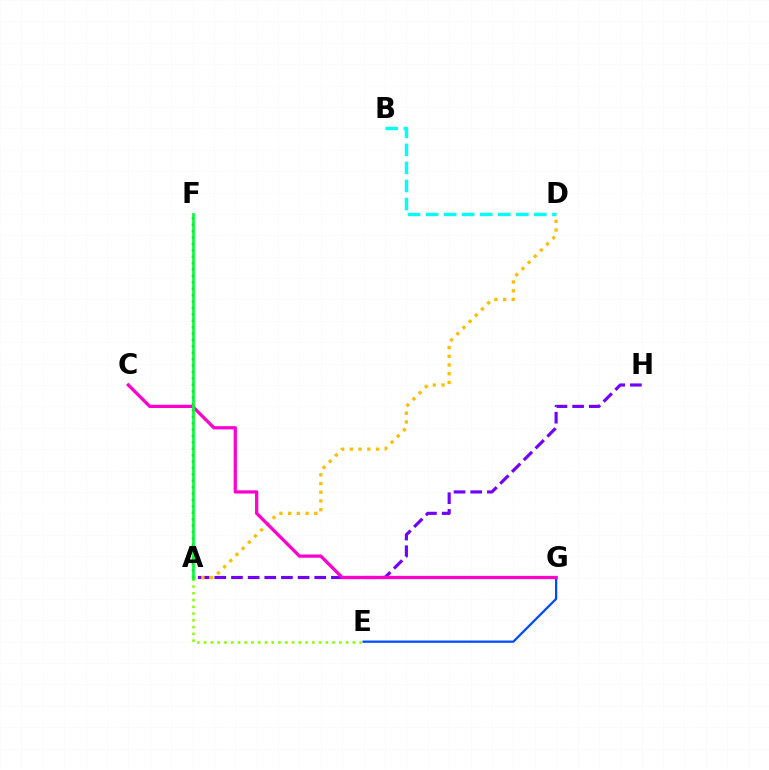{('A', 'H'): [{'color': '#7200ff', 'line_style': 'dashed', 'thickness': 2.26}], ('A', 'F'): [{'color': '#ff0000', 'line_style': 'dotted', 'thickness': 1.74}, {'color': '#00ff39', 'line_style': 'solid', 'thickness': 1.96}], ('E', 'G'): [{'color': '#004bff', 'line_style': 'solid', 'thickness': 1.63}], ('A', 'E'): [{'color': '#84ff00', 'line_style': 'dotted', 'thickness': 1.84}], ('A', 'D'): [{'color': '#ffbd00', 'line_style': 'dotted', 'thickness': 2.37}], ('B', 'D'): [{'color': '#00fff6', 'line_style': 'dashed', 'thickness': 2.45}], ('C', 'G'): [{'color': '#ff00cf', 'line_style': 'solid', 'thickness': 2.35}]}